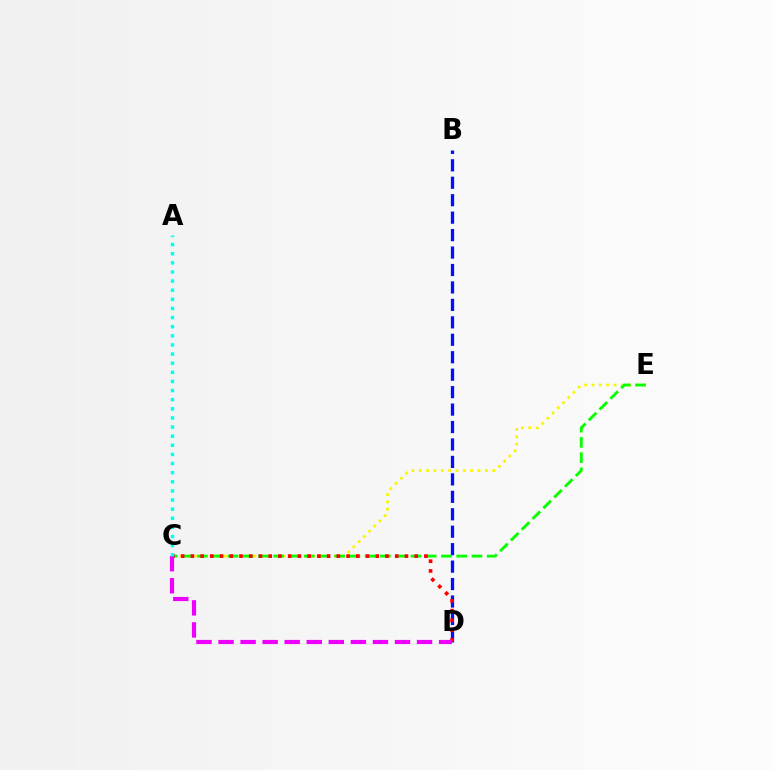{('C', 'E'): [{'color': '#fcf500', 'line_style': 'dotted', 'thickness': 2.0}, {'color': '#08ff00', 'line_style': 'dashed', 'thickness': 2.07}], ('B', 'D'): [{'color': '#0010ff', 'line_style': 'dashed', 'thickness': 2.37}], ('C', 'D'): [{'color': '#ff0000', 'line_style': 'dotted', 'thickness': 2.64}, {'color': '#ee00ff', 'line_style': 'dashed', 'thickness': 3.0}], ('A', 'C'): [{'color': '#00fff6', 'line_style': 'dotted', 'thickness': 2.48}]}